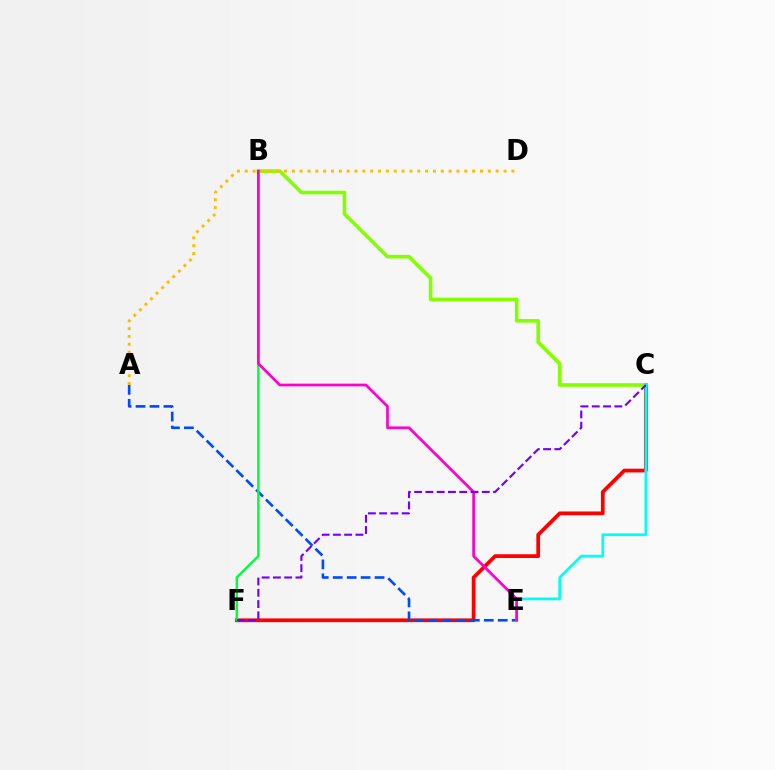{('C', 'F'): [{'color': '#ff0000', 'line_style': 'solid', 'thickness': 2.69}, {'color': '#7200ff', 'line_style': 'dashed', 'thickness': 1.53}], ('A', 'E'): [{'color': '#004bff', 'line_style': 'dashed', 'thickness': 1.89}], ('B', 'C'): [{'color': '#84ff00', 'line_style': 'solid', 'thickness': 2.6}], ('B', 'F'): [{'color': '#00ff39', 'line_style': 'solid', 'thickness': 1.75}], ('C', 'E'): [{'color': '#00fff6', 'line_style': 'solid', 'thickness': 1.96}], ('B', 'E'): [{'color': '#ff00cf', 'line_style': 'solid', 'thickness': 1.95}], ('A', 'D'): [{'color': '#ffbd00', 'line_style': 'dotted', 'thickness': 2.13}]}